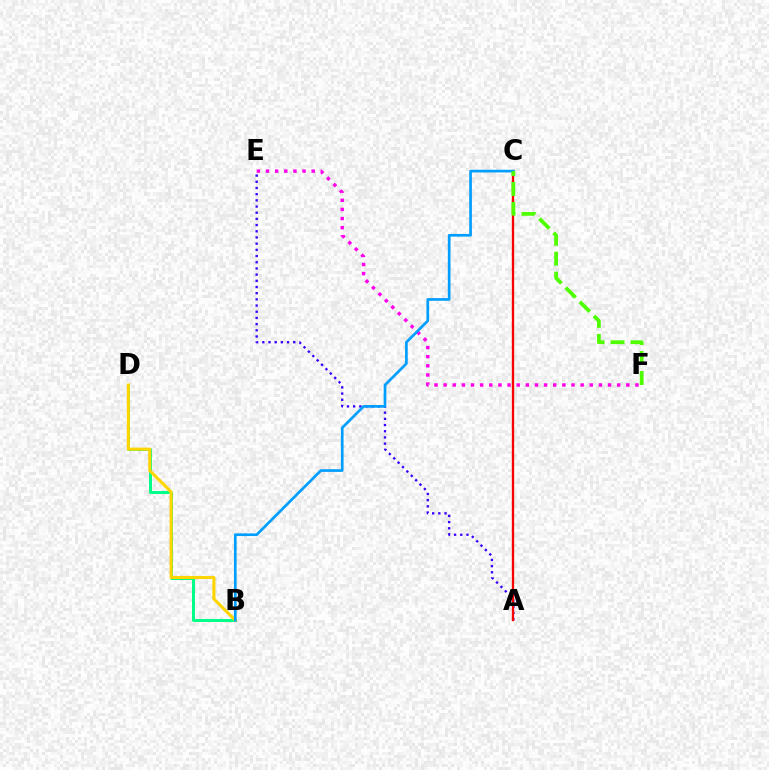{('A', 'E'): [{'color': '#3700ff', 'line_style': 'dotted', 'thickness': 1.68}], ('B', 'D'): [{'color': '#00ff86', 'line_style': 'solid', 'thickness': 2.13}, {'color': '#ffd500', 'line_style': 'solid', 'thickness': 2.21}], ('E', 'F'): [{'color': '#ff00ed', 'line_style': 'dotted', 'thickness': 2.48}], ('A', 'C'): [{'color': '#ff0000', 'line_style': 'solid', 'thickness': 1.68}], ('B', 'C'): [{'color': '#009eff', 'line_style': 'solid', 'thickness': 1.93}], ('C', 'F'): [{'color': '#4fff00', 'line_style': 'dashed', 'thickness': 2.71}]}